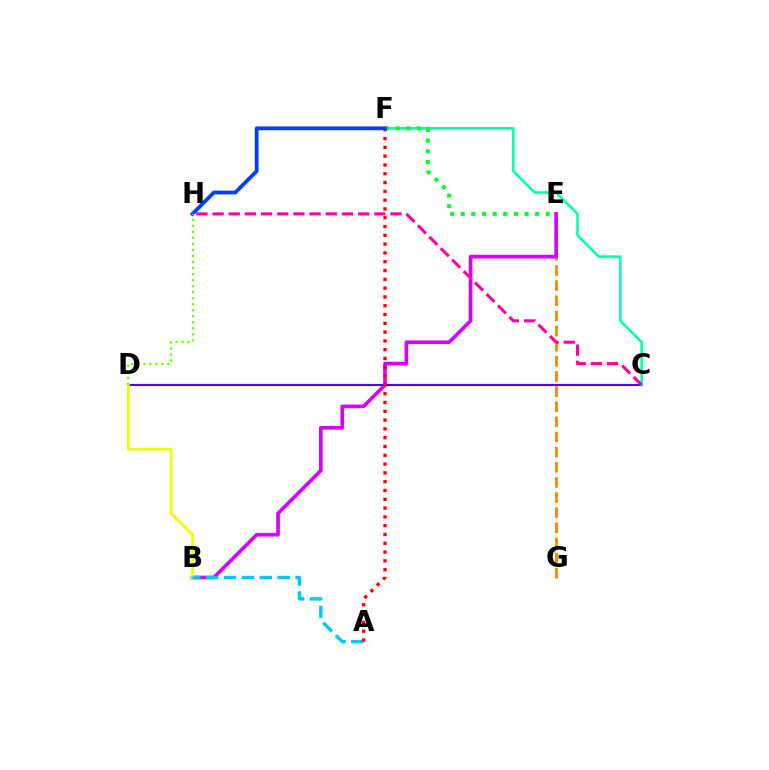{('E', 'G'): [{'color': '#ff8800', 'line_style': 'dashed', 'thickness': 2.06}], ('B', 'E'): [{'color': '#d600ff', 'line_style': 'solid', 'thickness': 2.63}], ('C', 'D'): [{'color': '#4f00ff', 'line_style': 'solid', 'thickness': 1.53}], ('C', 'F'): [{'color': '#00ffaf', 'line_style': 'solid', 'thickness': 1.84}], ('E', 'F'): [{'color': '#00ff27', 'line_style': 'dotted', 'thickness': 2.89}], ('B', 'D'): [{'color': '#eeff00', 'line_style': 'solid', 'thickness': 1.95}], ('A', 'B'): [{'color': '#00c7ff', 'line_style': 'dashed', 'thickness': 2.43}], ('A', 'F'): [{'color': '#ff0000', 'line_style': 'dotted', 'thickness': 2.39}], ('F', 'H'): [{'color': '#003fff', 'line_style': 'solid', 'thickness': 2.72}], ('C', 'H'): [{'color': '#ff00a0', 'line_style': 'dashed', 'thickness': 2.2}], ('D', 'H'): [{'color': '#66ff00', 'line_style': 'dotted', 'thickness': 1.64}]}